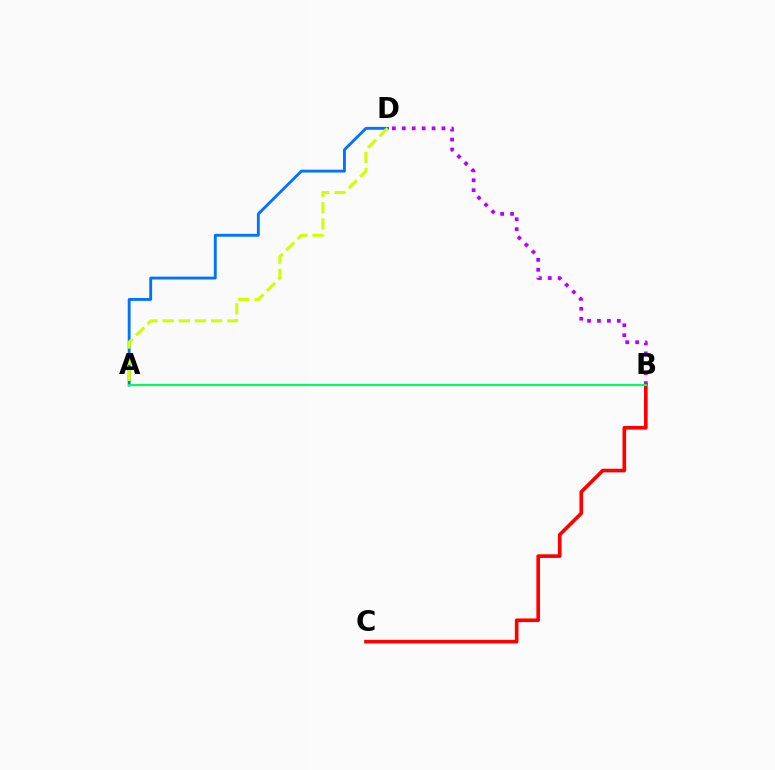{('A', 'D'): [{'color': '#0074ff', 'line_style': 'solid', 'thickness': 2.07}, {'color': '#d1ff00', 'line_style': 'dashed', 'thickness': 2.2}], ('B', 'C'): [{'color': '#ff0000', 'line_style': 'solid', 'thickness': 2.62}], ('B', 'D'): [{'color': '#b900ff', 'line_style': 'dotted', 'thickness': 2.7}], ('A', 'B'): [{'color': '#00ff5c', 'line_style': 'solid', 'thickness': 1.55}]}